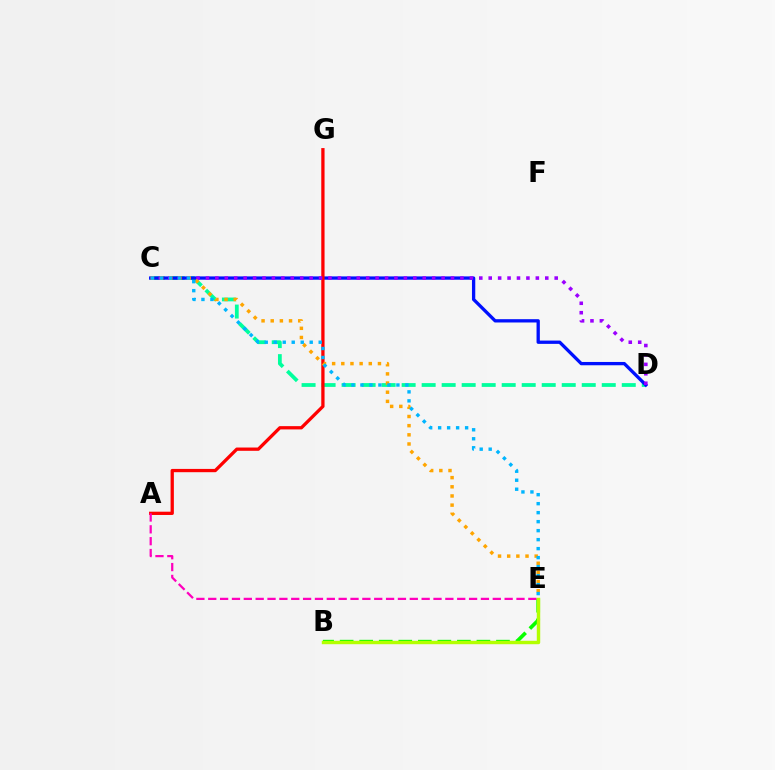{('C', 'D'): [{'color': '#00ff9d', 'line_style': 'dashed', 'thickness': 2.72}, {'color': '#0010ff', 'line_style': 'solid', 'thickness': 2.38}, {'color': '#9b00ff', 'line_style': 'dotted', 'thickness': 2.56}], ('A', 'G'): [{'color': '#ff0000', 'line_style': 'solid', 'thickness': 2.36}], ('C', 'E'): [{'color': '#ffa500', 'line_style': 'dotted', 'thickness': 2.49}, {'color': '#00b5ff', 'line_style': 'dotted', 'thickness': 2.44}], ('B', 'E'): [{'color': '#08ff00', 'line_style': 'dashed', 'thickness': 2.65}, {'color': '#b3ff00', 'line_style': 'solid', 'thickness': 2.46}], ('A', 'E'): [{'color': '#ff00bd', 'line_style': 'dashed', 'thickness': 1.61}]}